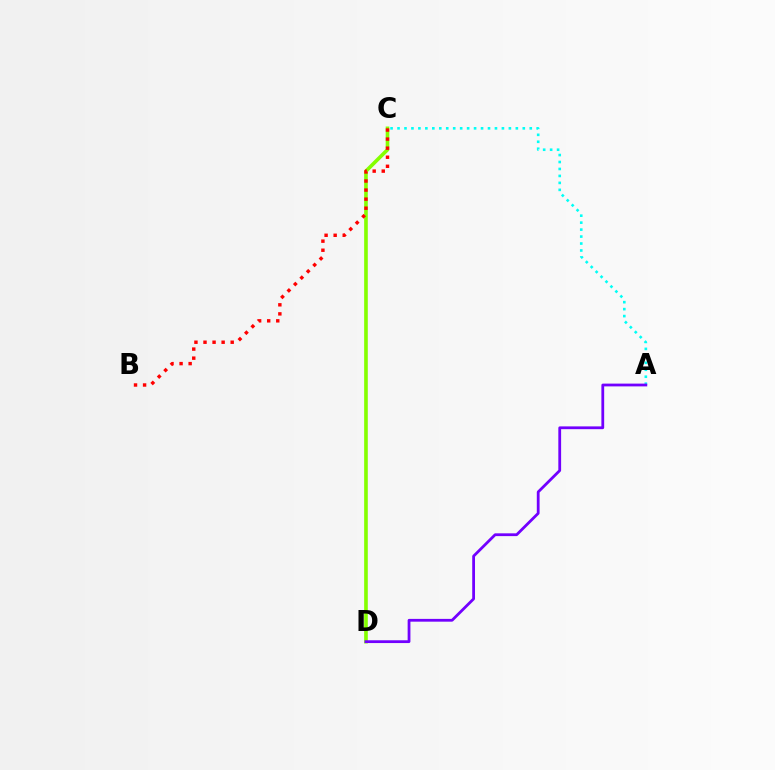{('C', 'D'): [{'color': '#84ff00', 'line_style': 'solid', 'thickness': 2.61}], ('A', 'C'): [{'color': '#00fff6', 'line_style': 'dotted', 'thickness': 1.89}], ('B', 'C'): [{'color': '#ff0000', 'line_style': 'dotted', 'thickness': 2.46}], ('A', 'D'): [{'color': '#7200ff', 'line_style': 'solid', 'thickness': 2.01}]}